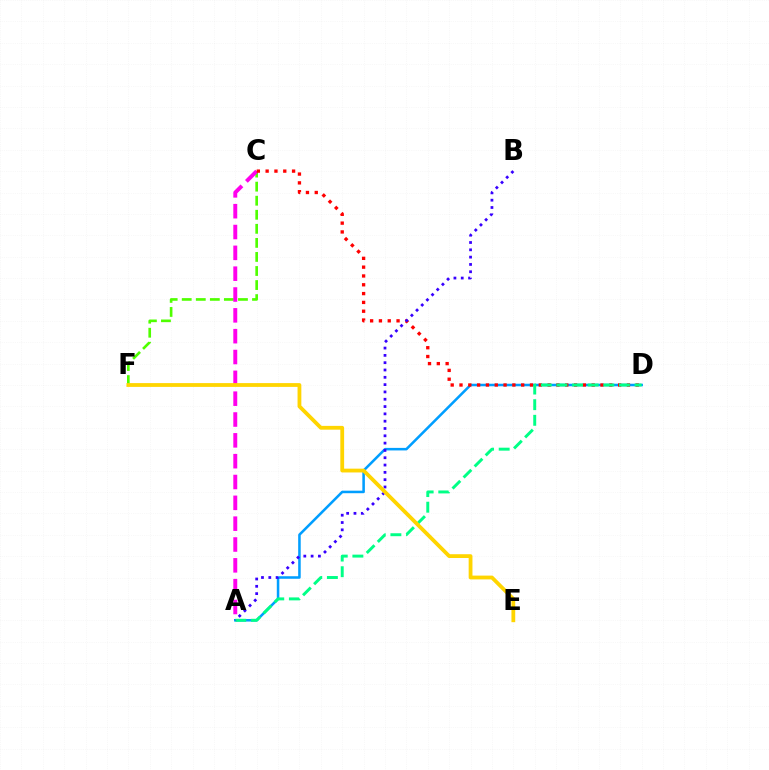{('C', 'F'): [{'color': '#4fff00', 'line_style': 'dashed', 'thickness': 1.91}], ('A', 'D'): [{'color': '#009eff', 'line_style': 'solid', 'thickness': 1.83}, {'color': '#00ff86', 'line_style': 'dashed', 'thickness': 2.12}], ('A', 'C'): [{'color': '#ff00ed', 'line_style': 'dashed', 'thickness': 2.83}], ('C', 'D'): [{'color': '#ff0000', 'line_style': 'dotted', 'thickness': 2.39}], ('A', 'B'): [{'color': '#3700ff', 'line_style': 'dotted', 'thickness': 1.99}], ('E', 'F'): [{'color': '#ffd500', 'line_style': 'solid', 'thickness': 2.73}]}